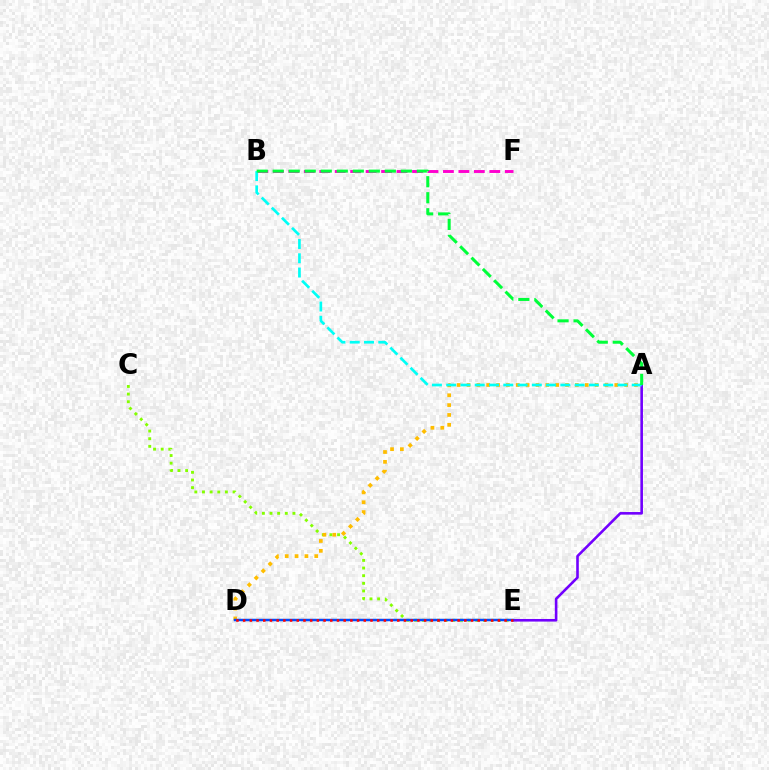{('B', 'F'): [{'color': '#ff00cf', 'line_style': 'dashed', 'thickness': 2.1}], ('A', 'E'): [{'color': '#7200ff', 'line_style': 'solid', 'thickness': 1.87}], ('C', 'E'): [{'color': '#84ff00', 'line_style': 'dotted', 'thickness': 2.08}], ('A', 'D'): [{'color': '#ffbd00', 'line_style': 'dotted', 'thickness': 2.68}], ('A', 'B'): [{'color': '#00fff6', 'line_style': 'dashed', 'thickness': 1.94}, {'color': '#00ff39', 'line_style': 'dashed', 'thickness': 2.18}], ('D', 'E'): [{'color': '#004bff', 'line_style': 'solid', 'thickness': 1.79}, {'color': '#ff0000', 'line_style': 'dotted', 'thickness': 1.82}]}